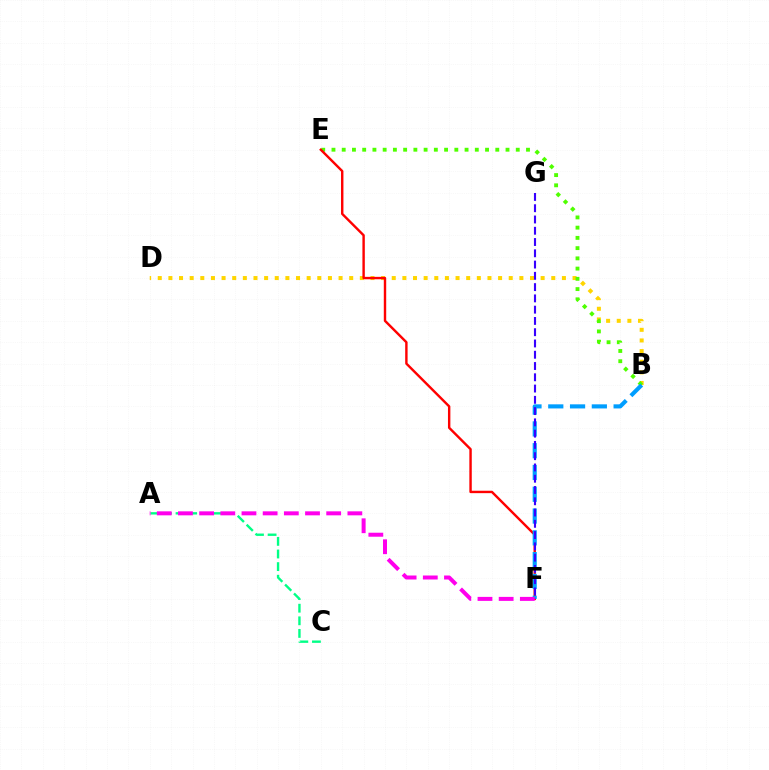{('B', 'D'): [{'color': '#ffd500', 'line_style': 'dotted', 'thickness': 2.89}], ('B', 'E'): [{'color': '#4fff00', 'line_style': 'dotted', 'thickness': 2.78}], ('A', 'C'): [{'color': '#00ff86', 'line_style': 'dashed', 'thickness': 1.71}], ('E', 'F'): [{'color': '#ff0000', 'line_style': 'solid', 'thickness': 1.74}], ('B', 'F'): [{'color': '#009eff', 'line_style': 'dashed', 'thickness': 2.96}], ('F', 'G'): [{'color': '#3700ff', 'line_style': 'dashed', 'thickness': 1.53}], ('A', 'F'): [{'color': '#ff00ed', 'line_style': 'dashed', 'thickness': 2.88}]}